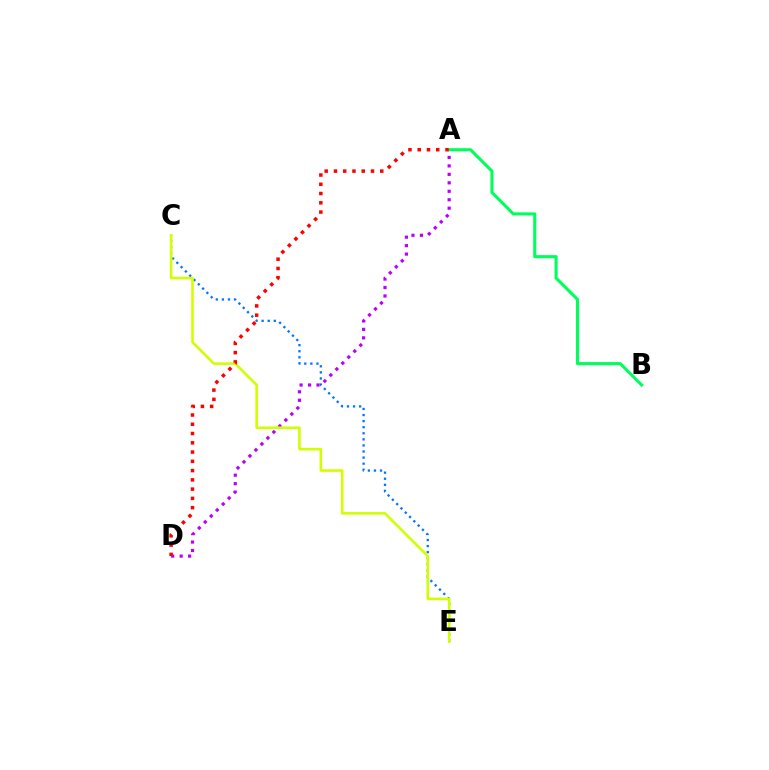{('C', 'E'): [{'color': '#0074ff', 'line_style': 'dotted', 'thickness': 1.65}, {'color': '#d1ff00', 'line_style': 'solid', 'thickness': 1.88}], ('A', 'D'): [{'color': '#b900ff', 'line_style': 'dotted', 'thickness': 2.3}, {'color': '#ff0000', 'line_style': 'dotted', 'thickness': 2.52}], ('A', 'B'): [{'color': '#00ff5c', 'line_style': 'solid', 'thickness': 2.22}]}